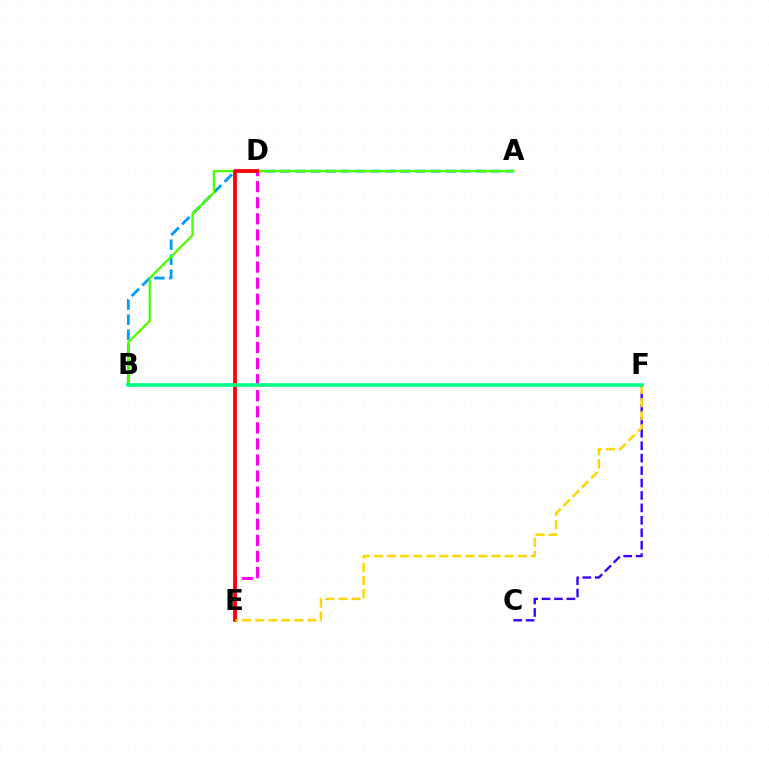{('C', 'F'): [{'color': '#3700ff', 'line_style': 'dashed', 'thickness': 1.69}], ('A', 'B'): [{'color': '#009eff', 'line_style': 'dashed', 'thickness': 2.04}, {'color': '#4fff00', 'line_style': 'solid', 'thickness': 1.67}], ('D', 'E'): [{'color': '#ff00ed', 'line_style': 'dashed', 'thickness': 2.18}, {'color': '#ff0000', 'line_style': 'solid', 'thickness': 2.7}], ('E', 'F'): [{'color': '#ffd500', 'line_style': 'dashed', 'thickness': 1.78}], ('B', 'F'): [{'color': '#00ff86', 'line_style': 'solid', 'thickness': 2.61}]}